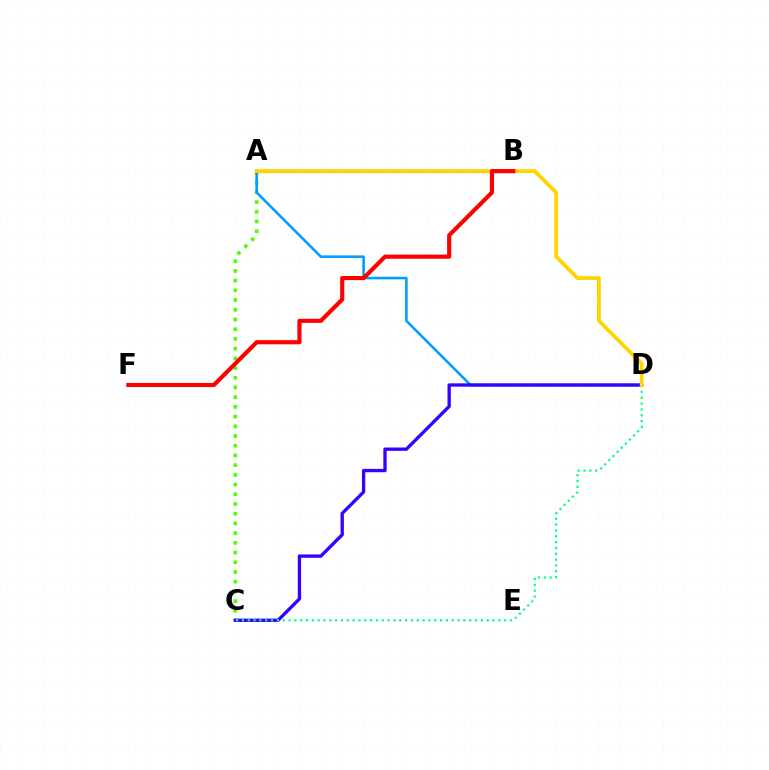{('A', 'C'): [{'color': '#4fff00', 'line_style': 'dotted', 'thickness': 2.64}], ('A', 'B'): [{'color': '#ff00ed', 'line_style': 'solid', 'thickness': 2.28}], ('A', 'D'): [{'color': '#009eff', 'line_style': 'solid', 'thickness': 1.85}, {'color': '#ffd500', 'line_style': 'solid', 'thickness': 2.72}], ('C', 'D'): [{'color': '#3700ff', 'line_style': 'solid', 'thickness': 2.41}, {'color': '#00ff86', 'line_style': 'dotted', 'thickness': 1.58}], ('B', 'F'): [{'color': '#ff0000', 'line_style': 'solid', 'thickness': 2.98}]}